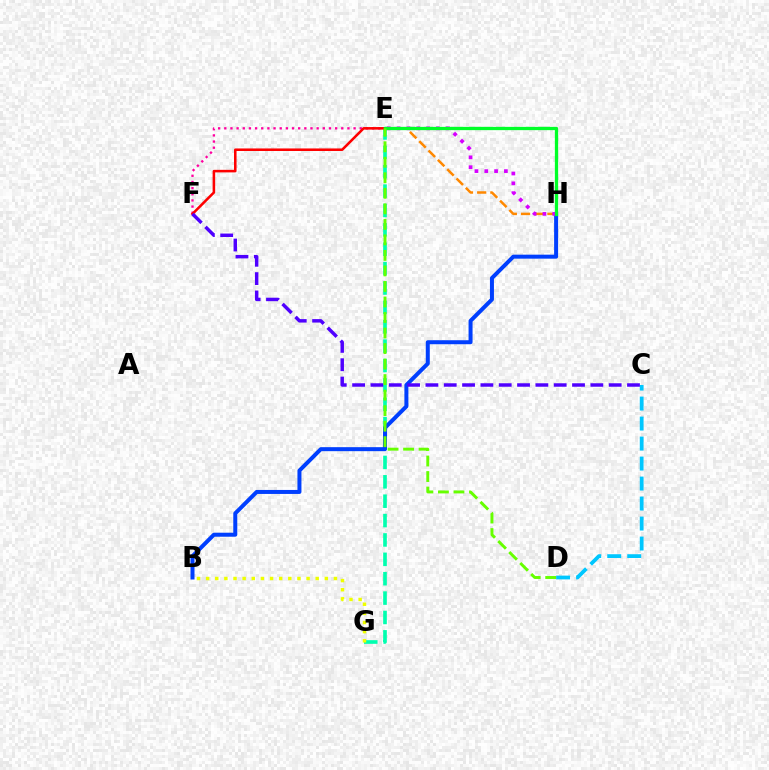{('E', 'G'): [{'color': '#00ffaf', 'line_style': 'dashed', 'thickness': 2.63}], ('E', 'H'): [{'color': '#ff8800', 'line_style': 'dashed', 'thickness': 1.79}, {'color': '#d600ff', 'line_style': 'dotted', 'thickness': 2.67}, {'color': '#00ff27', 'line_style': 'solid', 'thickness': 2.37}], ('B', 'H'): [{'color': '#003fff', 'line_style': 'solid', 'thickness': 2.88}], ('E', 'F'): [{'color': '#ff00a0', 'line_style': 'dotted', 'thickness': 1.67}, {'color': '#ff0000', 'line_style': 'solid', 'thickness': 1.83}], ('B', 'G'): [{'color': '#eeff00', 'line_style': 'dotted', 'thickness': 2.48}], ('C', 'D'): [{'color': '#00c7ff', 'line_style': 'dashed', 'thickness': 2.72}], ('C', 'F'): [{'color': '#4f00ff', 'line_style': 'dashed', 'thickness': 2.49}], ('D', 'E'): [{'color': '#66ff00', 'line_style': 'dashed', 'thickness': 2.11}]}